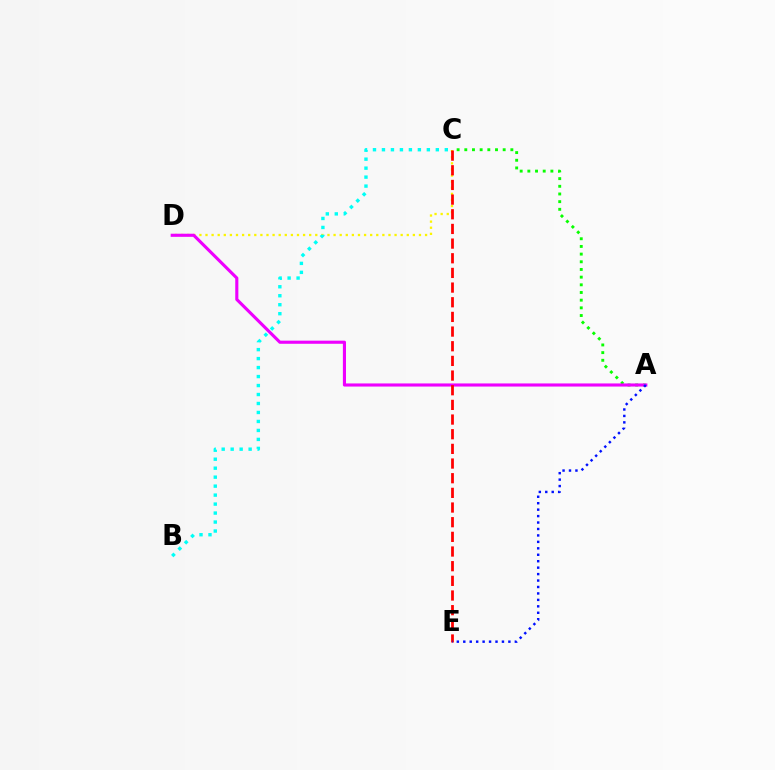{('C', 'D'): [{'color': '#fcf500', 'line_style': 'dotted', 'thickness': 1.66}], ('A', 'C'): [{'color': '#08ff00', 'line_style': 'dotted', 'thickness': 2.09}], ('A', 'D'): [{'color': '#ee00ff', 'line_style': 'solid', 'thickness': 2.24}], ('B', 'C'): [{'color': '#00fff6', 'line_style': 'dotted', 'thickness': 2.44}], ('C', 'E'): [{'color': '#ff0000', 'line_style': 'dashed', 'thickness': 1.99}], ('A', 'E'): [{'color': '#0010ff', 'line_style': 'dotted', 'thickness': 1.75}]}